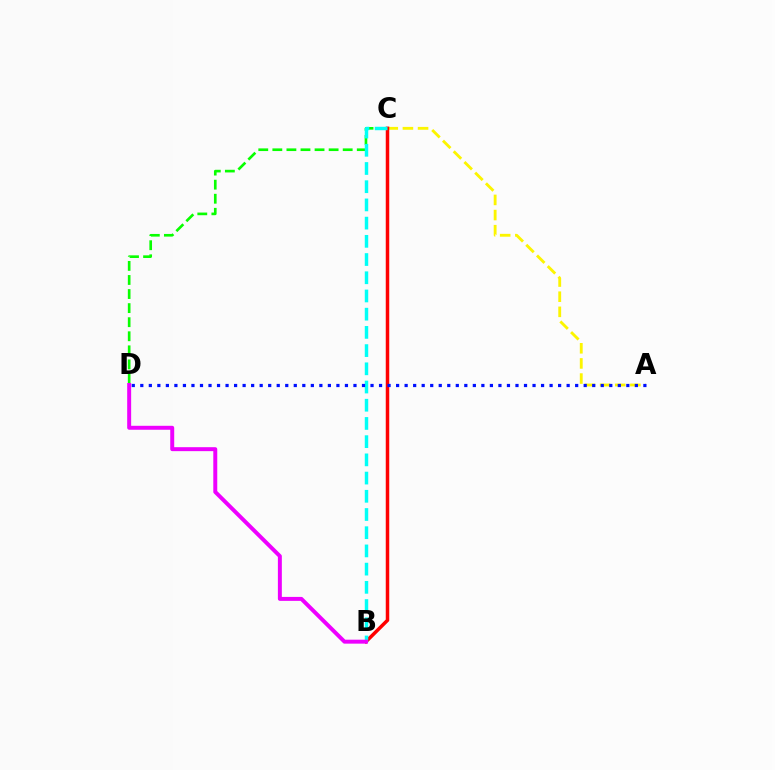{('C', 'D'): [{'color': '#08ff00', 'line_style': 'dashed', 'thickness': 1.91}], ('A', 'C'): [{'color': '#fcf500', 'line_style': 'dashed', 'thickness': 2.06}], ('B', 'C'): [{'color': '#ff0000', 'line_style': 'solid', 'thickness': 2.51}, {'color': '#00fff6', 'line_style': 'dashed', 'thickness': 2.47}], ('A', 'D'): [{'color': '#0010ff', 'line_style': 'dotted', 'thickness': 2.32}], ('B', 'D'): [{'color': '#ee00ff', 'line_style': 'solid', 'thickness': 2.85}]}